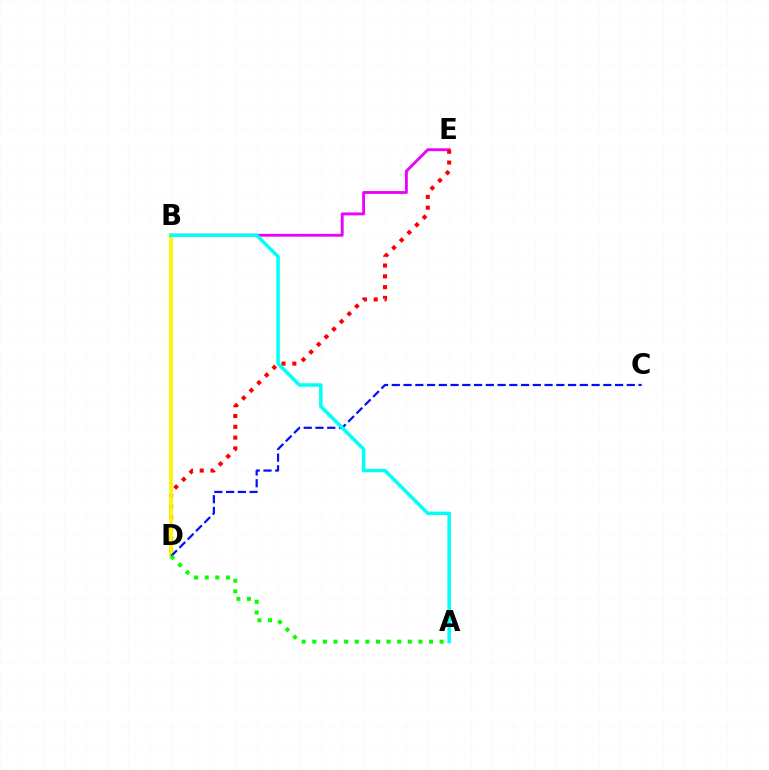{('B', 'E'): [{'color': '#ee00ff', 'line_style': 'solid', 'thickness': 2.07}], ('D', 'E'): [{'color': '#ff0000', 'line_style': 'dotted', 'thickness': 2.93}], ('B', 'D'): [{'color': '#fcf500', 'line_style': 'solid', 'thickness': 2.69}], ('C', 'D'): [{'color': '#0010ff', 'line_style': 'dashed', 'thickness': 1.6}], ('A', 'B'): [{'color': '#00fff6', 'line_style': 'solid', 'thickness': 2.52}], ('A', 'D'): [{'color': '#08ff00', 'line_style': 'dotted', 'thickness': 2.88}]}